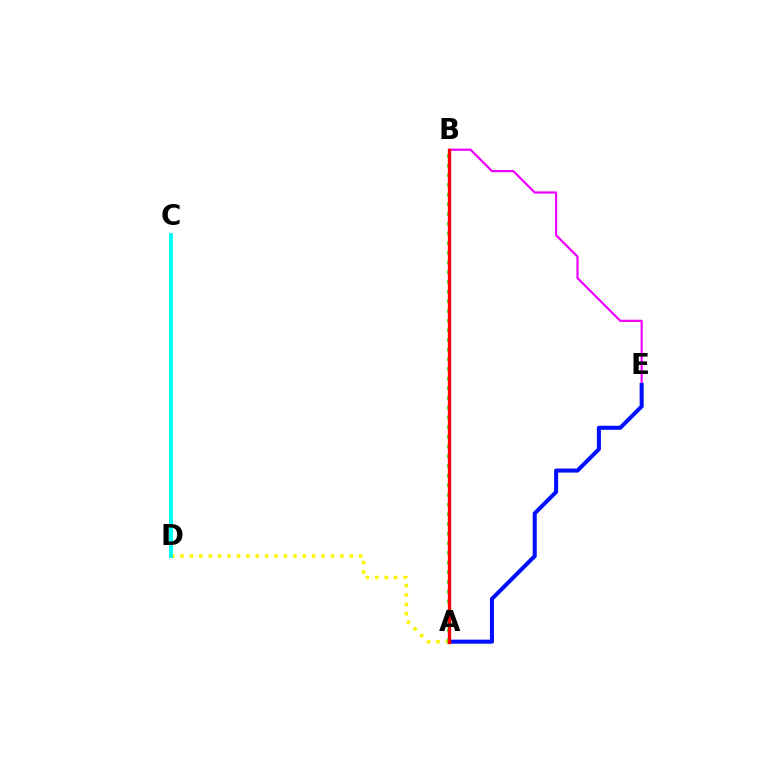{('B', 'E'): [{'color': '#ee00ff', 'line_style': 'solid', 'thickness': 1.57}], ('A', 'E'): [{'color': '#0010ff', 'line_style': 'solid', 'thickness': 2.92}], ('A', 'D'): [{'color': '#fcf500', 'line_style': 'dotted', 'thickness': 2.55}], ('C', 'D'): [{'color': '#00fff6', 'line_style': 'solid', 'thickness': 2.8}], ('A', 'B'): [{'color': '#08ff00', 'line_style': 'dotted', 'thickness': 2.63}, {'color': '#ff0000', 'line_style': 'solid', 'thickness': 2.39}]}